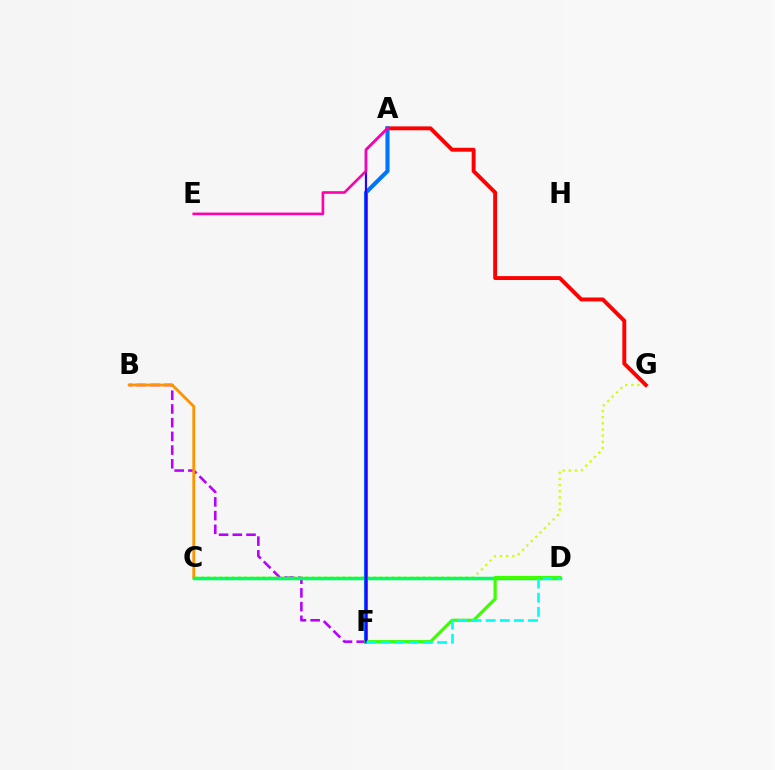{('B', 'F'): [{'color': '#b900ff', 'line_style': 'dashed', 'thickness': 1.86}], ('C', 'G'): [{'color': '#d1ff00', 'line_style': 'dotted', 'thickness': 1.67}], ('B', 'C'): [{'color': '#ff9400', 'line_style': 'solid', 'thickness': 2.03}], ('A', 'G'): [{'color': '#ff0000', 'line_style': 'solid', 'thickness': 2.81}], ('C', 'D'): [{'color': '#00ff5c', 'line_style': 'solid', 'thickness': 2.51}], ('A', 'F'): [{'color': '#0074ff', 'line_style': 'solid', 'thickness': 2.94}, {'color': '#2500ff', 'line_style': 'solid', 'thickness': 1.58}], ('D', 'F'): [{'color': '#3dff00', 'line_style': 'solid', 'thickness': 2.3}, {'color': '#00fff6', 'line_style': 'dashed', 'thickness': 1.92}], ('A', 'E'): [{'color': '#ff00ac', 'line_style': 'solid', 'thickness': 1.9}]}